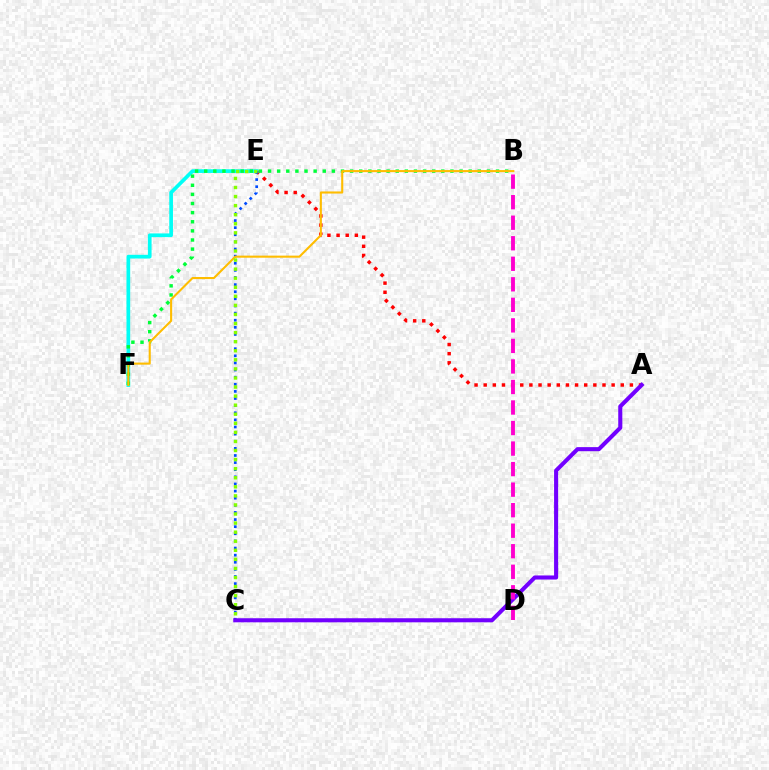{('A', 'E'): [{'color': '#ff0000', 'line_style': 'dotted', 'thickness': 2.48}], ('E', 'F'): [{'color': '#00fff6', 'line_style': 'solid', 'thickness': 2.67}], ('C', 'E'): [{'color': '#004bff', 'line_style': 'dotted', 'thickness': 1.93}, {'color': '#84ff00', 'line_style': 'dotted', 'thickness': 2.46}], ('B', 'F'): [{'color': '#00ff39', 'line_style': 'dotted', 'thickness': 2.48}, {'color': '#ffbd00', 'line_style': 'solid', 'thickness': 1.51}], ('A', 'C'): [{'color': '#7200ff', 'line_style': 'solid', 'thickness': 2.93}], ('B', 'D'): [{'color': '#ff00cf', 'line_style': 'dashed', 'thickness': 2.79}]}